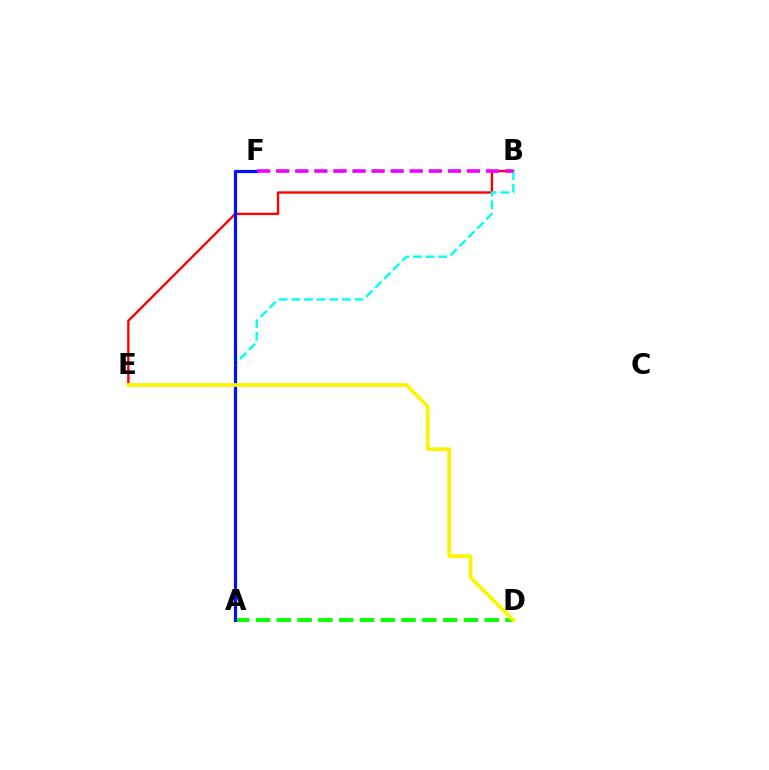{('B', 'E'): [{'color': '#ff0000', 'line_style': 'solid', 'thickness': 1.7}, {'color': '#00fff6', 'line_style': 'dashed', 'thickness': 1.72}], ('A', 'D'): [{'color': '#08ff00', 'line_style': 'dashed', 'thickness': 2.82}], ('A', 'F'): [{'color': '#0010ff', 'line_style': 'solid', 'thickness': 2.29}], ('B', 'F'): [{'color': '#ee00ff', 'line_style': 'dashed', 'thickness': 2.59}], ('D', 'E'): [{'color': '#fcf500', 'line_style': 'solid', 'thickness': 2.66}]}